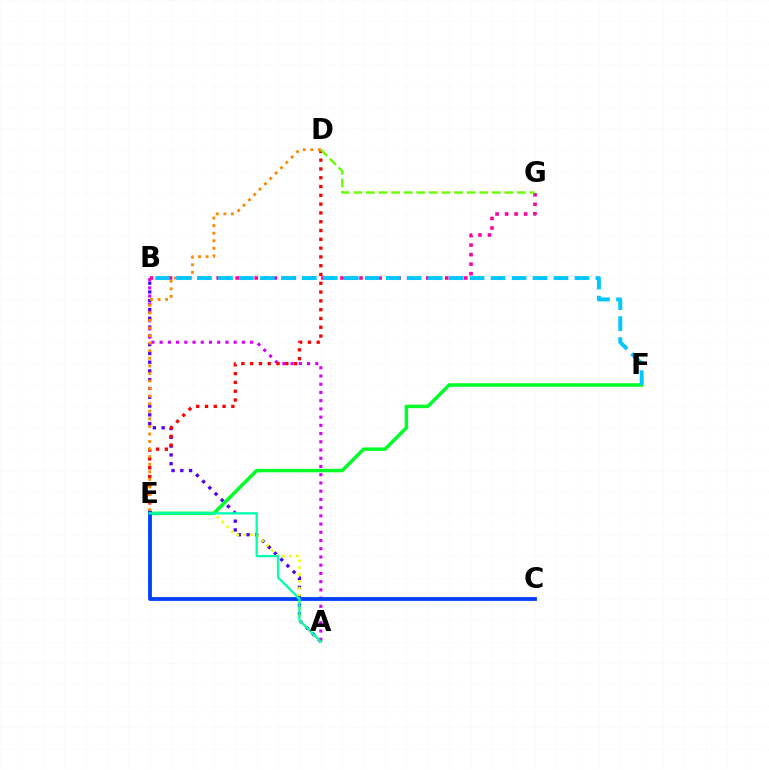{('A', 'B'): [{'color': '#4f00ff', 'line_style': 'dotted', 'thickness': 2.39}, {'color': '#d600ff', 'line_style': 'dotted', 'thickness': 2.23}], ('A', 'E'): [{'color': '#eeff00', 'line_style': 'dotted', 'thickness': 1.86}, {'color': '#00ffaf', 'line_style': 'solid', 'thickness': 1.66}], ('B', 'G'): [{'color': '#ff00a0', 'line_style': 'dotted', 'thickness': 2.59}], ('D', 'E'): [{'color': '#ff0000', 'line_style': 'dotted', 'thickness': 2.39}, {'color': '#ff8800', 'line_style': 'dotted', 'thickness': 2.06}], ('E', 'F'): [{'color': '#00ff27', 'line_style': 'solid', 'thickness': 2.52}], ('D', 'G'): [{'color': '#66ff00', 'line_style': 'dashed', 'thickness': 1.71}], ('B', 'F'): [{'color': '#00c7ff', 'line_style': 'dashed', 'thickness': 2.85}], ('C', 'E'): [{'color': '#003fff', 'line_style': 'solid', 'thickness': 2.74}]}